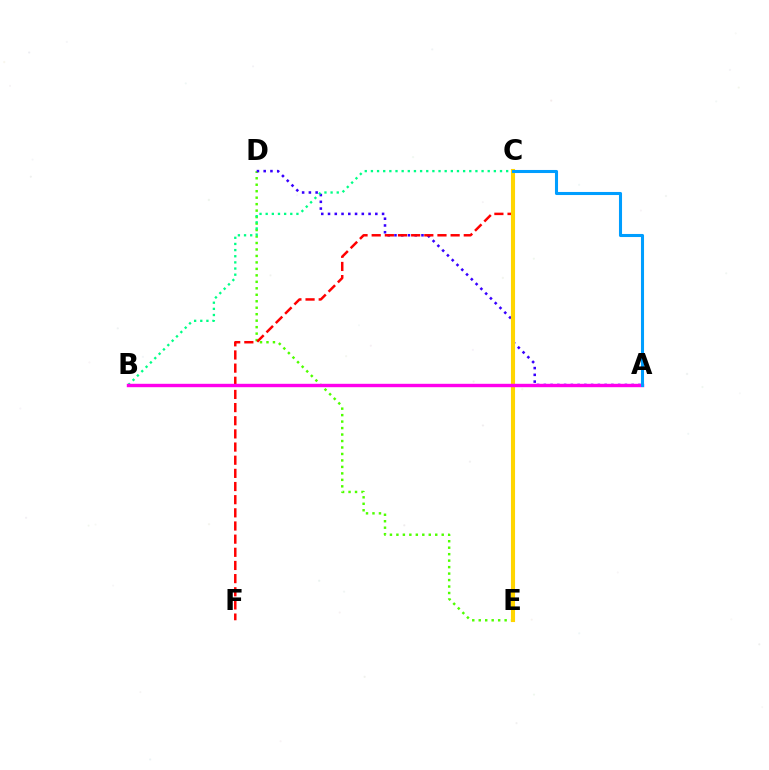{('D', 'E'): [{'color': '#4fff00', 'line_style': 'dotted', 'thickness': 1.76}], ('A', 'D'): [{'color': '#3700ff', 'line_style': 'dotted', 'thickness': 1.84}], ('B', 'C'): [{'color': '#00ff86', 'line_style': 'dotted', 'thickness': 1.67}], ('C', 'F'): [{'color': '#ff0000', 'line_style': 'dashed', 'thickness': 1.79}], ('C', 'E'): [{'color': '#ffd500', 'line_style': 'solid', 'thickness': 2.96}], ('A', 'B'): [{'color': '#ff00ed', 'line_style': 'solid', 'thickness': 2.45}], ('A', 'C'): [{'color': '#009eff', 'line_style': 'solid', 'thickness': 2.21}]}